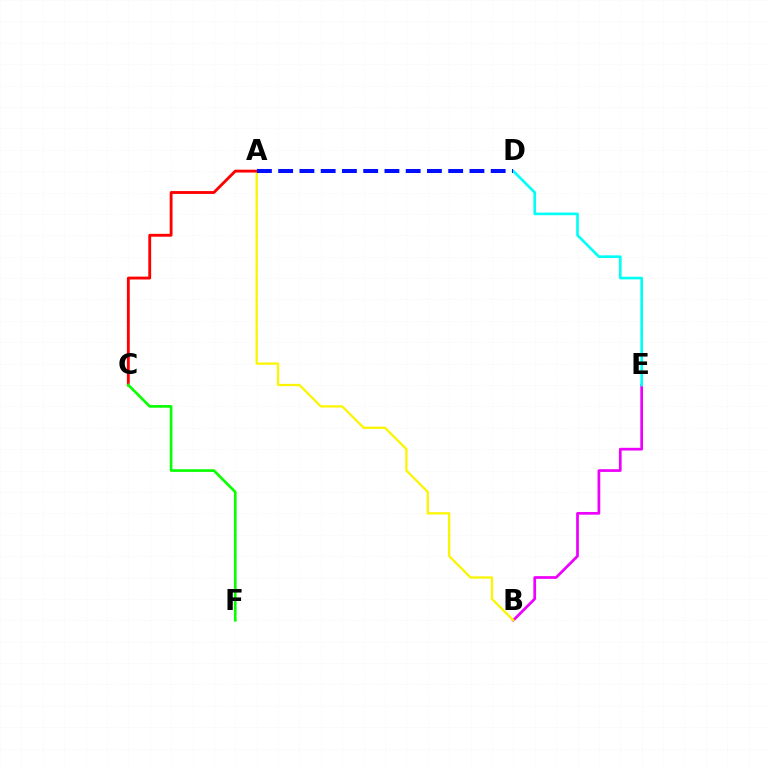{('B', 'E'): [{'color': '#ee00ff', 'line_style': 'solid', 'thickness': 1.96}], ('A', 'B'): [{'color': '#fcf500', 'line_style': 'solid', 'thickness': 1.64}], ('A', 'C'): [{'color': '#ff0000', 'line_style': 'solid', 'thickness': 2.05}], ('C', 'F'): [{'color': '#08ff00', 'line_style': 'solid', 'thickness': 1.91}], ('D', 'E'): [{'color': '#00fff6', 'line_style': 'solid', 'thickness': 1.91}], ('A', 'D'): [{'color': '#0010ff', 'line_style': 'dashed', 'thickness': 2.89}]}